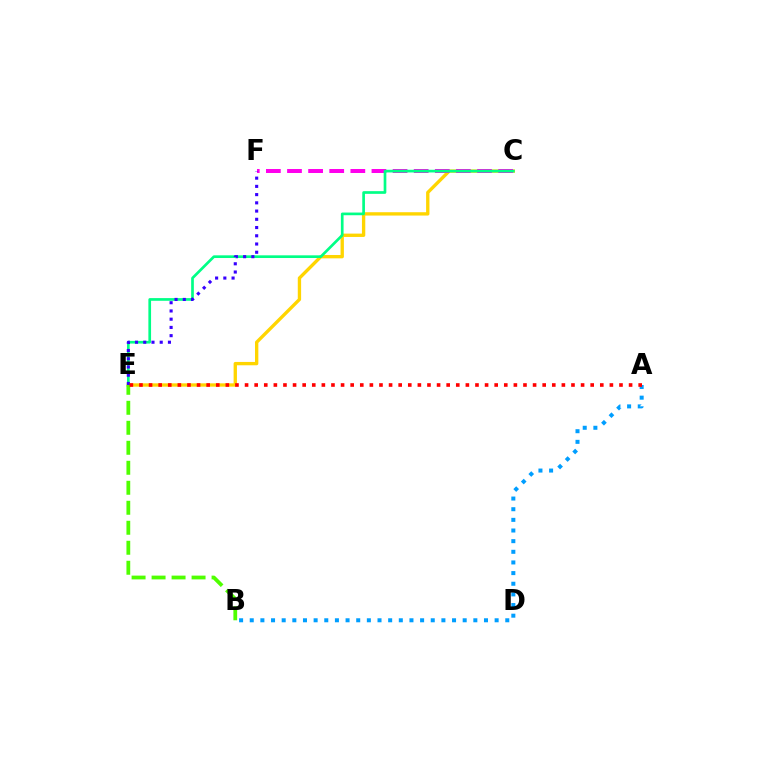{('A', 'B'): [{'color': '#009eff', 'line_style': 'dotted', 'thickness': 2.89}], ('C', 'E'): [{'color': '#ffd500', 'line_style': 'solid', 'thickness': 2.41}, {'color': '#00ff86', 'line_style': 'solid', 'thickness': 1.93}], ('C', 'F'): [{'color': '#ff00ed', 'line_style': 'dashed', 'thickness': 2.87}], ('E', 'F'): [{'color': '#3700ff', 'line_style': 'dotted', 'thickness': 2.24}], ('B', 'E'): [{'color': '#4fff00', 'line_style': 'dashed', 'thickness': 2.72}], ('A', 'E'): [{'color': '#ff0000', 'line_style': 'dotted', 'thickness': 2.61}]}